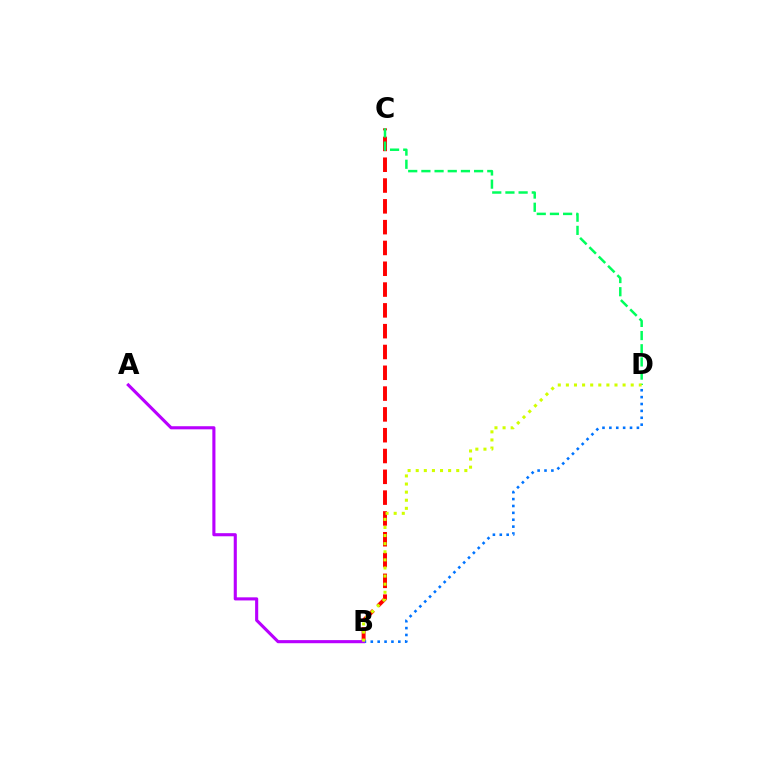{('B', 'C'): [{'color': '#ff0000', 'line_style': 'dashed', 'thickness': 2.83}], ('B', 'D'): [{'color': '#0074ff', 'line_style': 'dotted', 'thickness': 1.87}, {'color': '#d1ff00', 'line_style': 'dotted', 'thickness': 2.2}], ('C', 'D'): [{'color': '#00ff5c', 'line_style': 'dashed', 'thickness': 1.79}], ('A', 'B'): [{'color': '#b900ff', 'line_style': 'solid', 'thickness': 2.23}]}